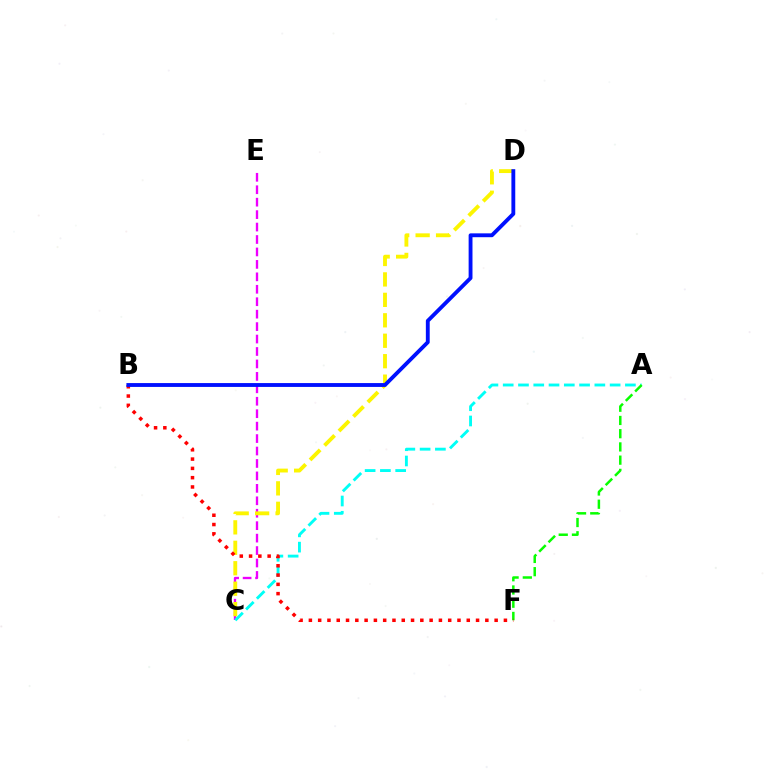{('C', 'E'): [{'color': '#ee00ff', 'line_style': 'dashed', 'thickness': 1.69}], ('A', 'C'): [{'color': '#00fff6', 'line_style': 'dashed', 'thickness': 2.08}], ('A', 'F'): [{'color': '#08ff00', 'line_style': 'dashed', 'thickness': 1.8}], ('C', 'D'): [{'color': '#fcf500', 'line_style': 'dashed', 'thickness': 2.78}], ('B', 'F'): [{'color': '#ff0000', 'line_style': 'dotted', 'thickness': 2.52}], ('B', 'D'): [{'color': '#0010ff', 'line_style': 'solid', 'thickness': 2.77}]}